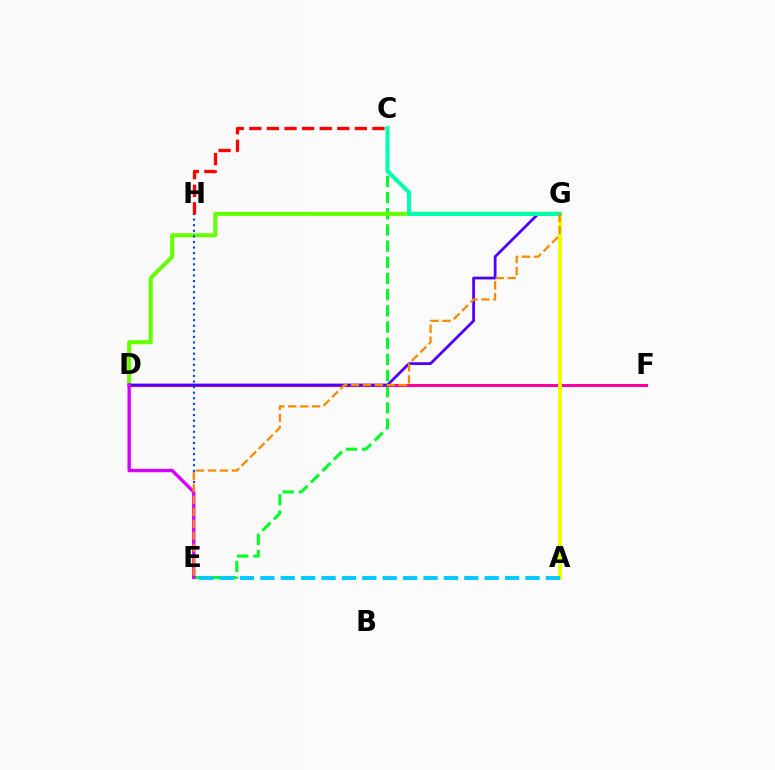{('C', 'E'): [{'color': '#00ff27', 'line_style': 'dashed', 'thickness': 2.2}], ('D', 'G'): [{'color': '#66ff00', 'line_style': 'solid', 'thickness': 2.93}, {'color': '#4f00ff', 'line_style': 'solid', 'thickness': 2.0}], ('C', 'H'): [{'color': '#ff0000', 'line_style': 'dashed', 'thickness': 2.39}], ('D', 'F'): [{'color': '#ff00a0', 'line_style': 'solid', 'thickness': 2.16}], ('A', 'G'): [{'color': '#eeff00', 'line_style': 'solid', 'thickness': 2.85}], ('E', 'H'): [{'color': '#003fff', 'line_style': 'dotted', 'thickness': 1.52}], ('C', 'G'): [{'color': '#00ffaf', 'line_style': 'solid', 'thickness': 2.95}], ('D', 'E'): [{'color': '#d600ff', 'line_style': 'solid', 'thickness': 2.43}], ('A', 'E'): [{'color': '#00c7ff', 'line_style': 'dashed', 'thickness': 2.77}], ('E', 'G'): [{'color': '#ff8800', 'line_style': 'dashed', 'thickness': 1.62}]}